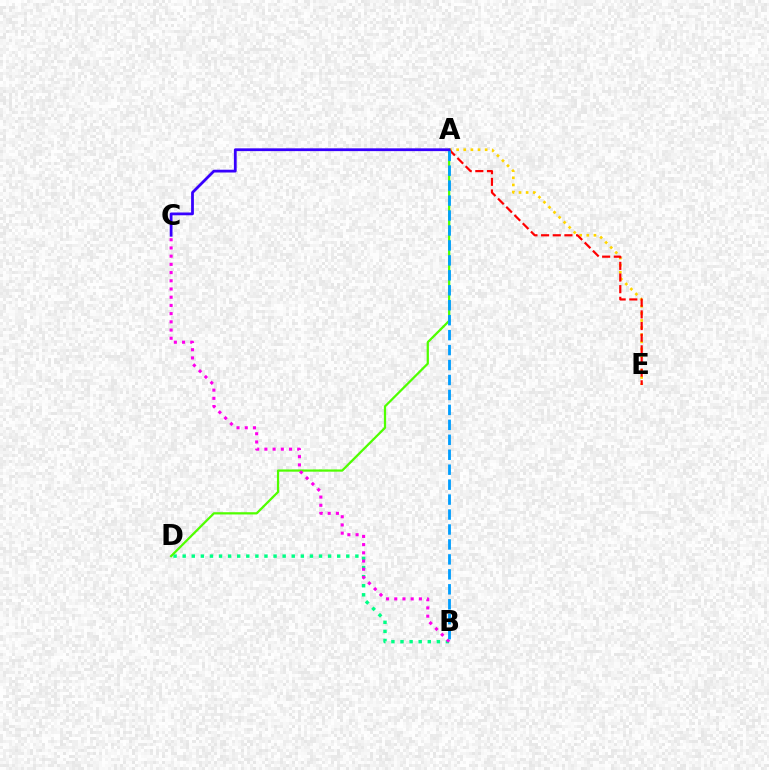{('B', 'D'): [{'color': '#00ff86', 'line_style': 'dotted', 'thickness': 2.47}], ('A', 'E'): [{'color': '#ffd500', 'line_style': 'dotted', 'thickness': 1.94}, {'color': '#ff0000', 'line_style': 'dashed', 'thickness': 1.58}], ('A', 'D'): [{'color': '#4fff00', 'line_style': 'solid', 'thickness': 1.61}], ('B', 'C'): [{'color': '#ff00ed', 'line_style': 'dotted', 'thickness': 2.23}], ('A', 'B'): [{'color': '#009eff', 'line_style': 'dashed', 'thickness': 2.03}], ('A', 'C'): [{'color': '#3700ff', 'line_style': 'solid', 'thickness': 2.0}]}